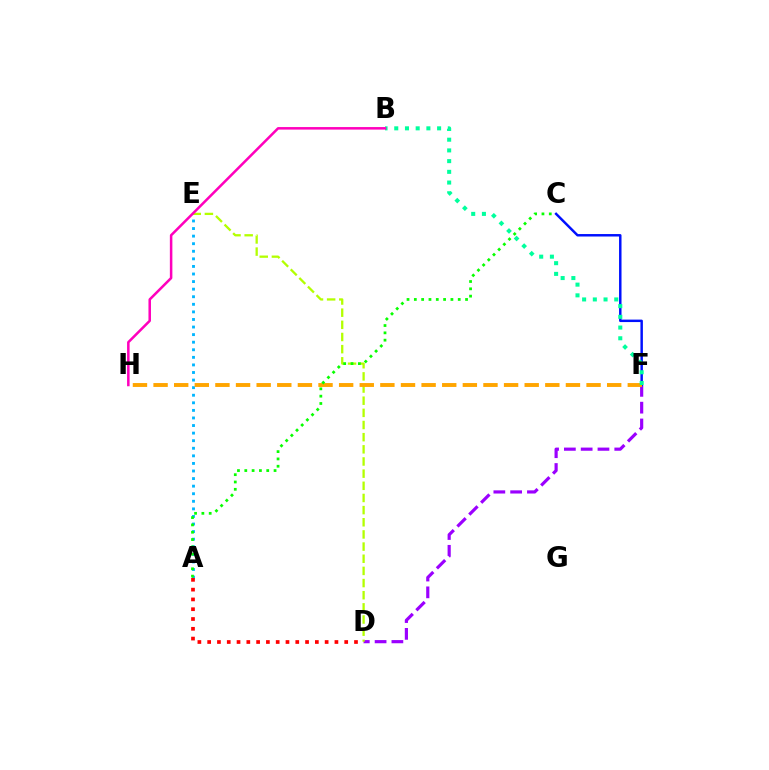{('A', 'E'): [{'color': '#00b5ff', 'line_style': 'dotted', 'thickness': 2.06}], ('D', 'F'): [{'color': '#9b00ff', 'line_style': 'dashed', 'thickness': 2.28}], ('C', 'F'): [{'color': '#0010ff', 'line_style': 'solid', 'thickness': 1.77}], ('D', 'E'): [{'color': '#b3ff00', 'line_style': 'dashed', 'thickness': 1.65}], ('F', 'H'): [{'color': '#ffa500', 'line_style': 'dashed', 'thickness': 2.8}], ('A', 'D'): [{'color': '#ff0000', 'line_style': 'dotted', 'thickness': 2.66}], ('B', 'F'): [{'color': '#00ff9d', 'line_style': 'dotted', 'thickness': 2.91}], ('A', 'C'): [{'color': '#08ff00', 'line_style': 'dotted', 'thickness': 1.99}], ('B', 'H'): [{'color': '#ff00bd', 'line_style': 'solid', 'thickness': 1.82}]}